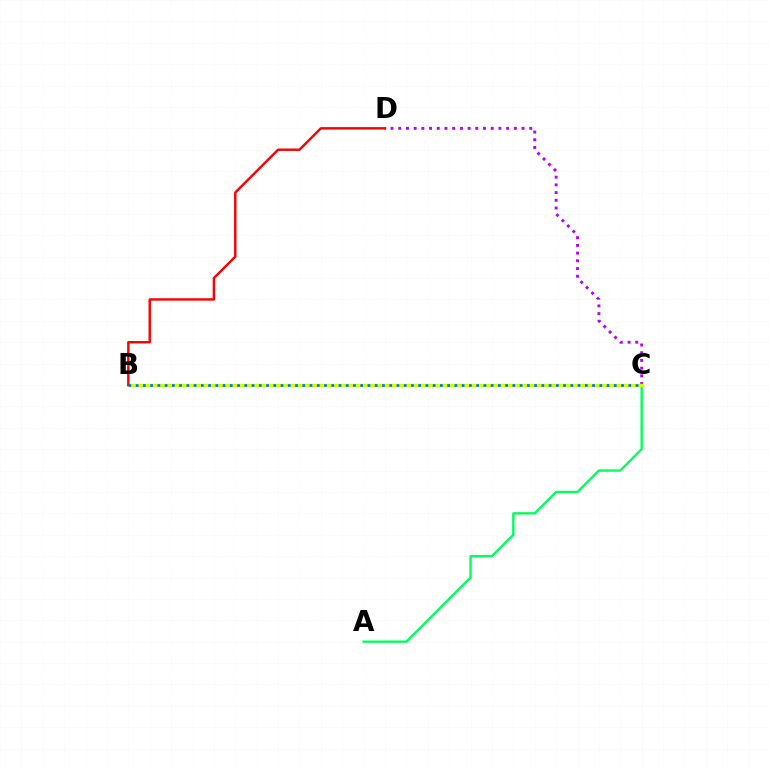{('A', 'C'): [{'color': '#00ff5c', 'line_style': 'solid', 'thickness': 1.7}], ('C', 'D'): [{'color': '#b900ff', 'line_style': 'dotted', 'thickness': 2.09}], ('B', 'C'): [{'color': '#d1ff00', 'line_style': 'solid', 'thickness': 2.42}, {'color': '#0074ff', 'line_style': 'dotted', 'thickness': 1.97}], ('B', 'D'): [{'color': '#ff0000', 'line_style': 'solid', 'thickness': 1.74}]}